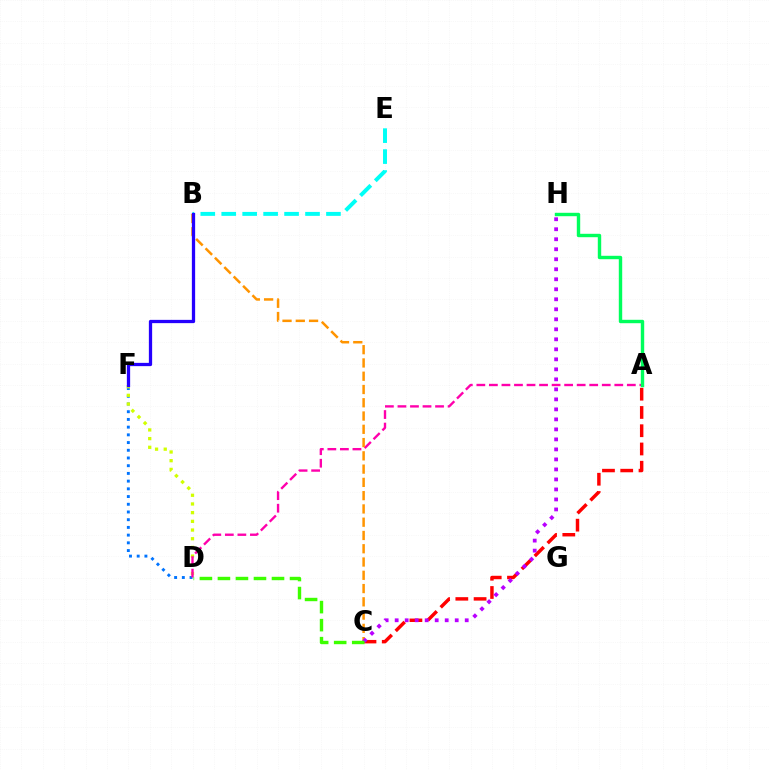{('D', 'F'): [{'color': '#0074ff', 'line_style': 'dotted', 'thickness': 2.1}, {'color': '#d1ff00', 'line_style': 'dotted', 'thickness': 2.36}], ('A', 'C'): [{'color': '#ff0000', 'line_style': 'dashed', 'thickness': 2.48}], ('A', 'D'): [{'color': '#ff00ac', 'line_style': 'dashed', 'thickness': 1.7}], ('A', 'H'): [{'color': '#00ff5c', 'line_style': 'solid', 'thickness': 2.45}], ('B', 'E'): [{'color': '#00fff6', 'line_style': 'dashed', 'thickness': 2.85}], ('B', 'C'): [{'color': '#ff9400', 'line_style': 'dashed', 'thickness': 1.8}], ('B', 'F'): [{'color': '#2500ff', 'line_style': 'solid', 'thickness': 2.35}], ('C', 'H'): [{'color': '#b900ff', 'line_style': 'dotted', 'thickness': 2.72}], ('C', 'D'): [{'color': '#3dff00', 'line_style': 'dashed', 'thickness': 2.45}]}